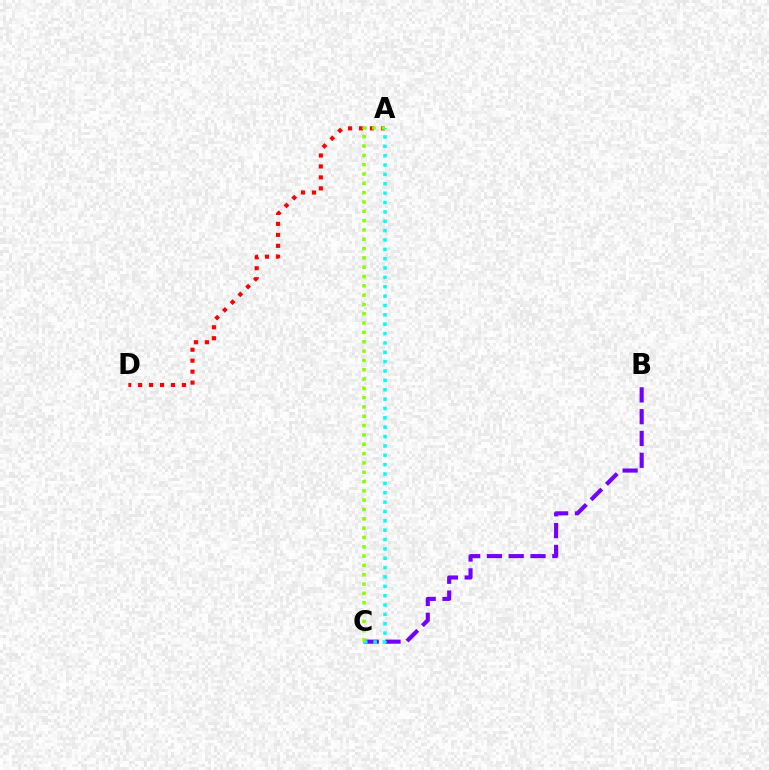{('A', 'D'): [{'color': '#ff0000', 'line_style': 'dotted', 'thickness': 2.98}], ('B', 'C'): [{'color': '#7200ff', 'line_style': 'dashed', 'thickness': 2.96}], ('A', 'C'): [{'color': '#00fff6', 'line_style': 'dotted', 'thickness': 2.54}, {'color': '#84ff00', 'line_style': 'dotted', 'thickness': 2.53}]}